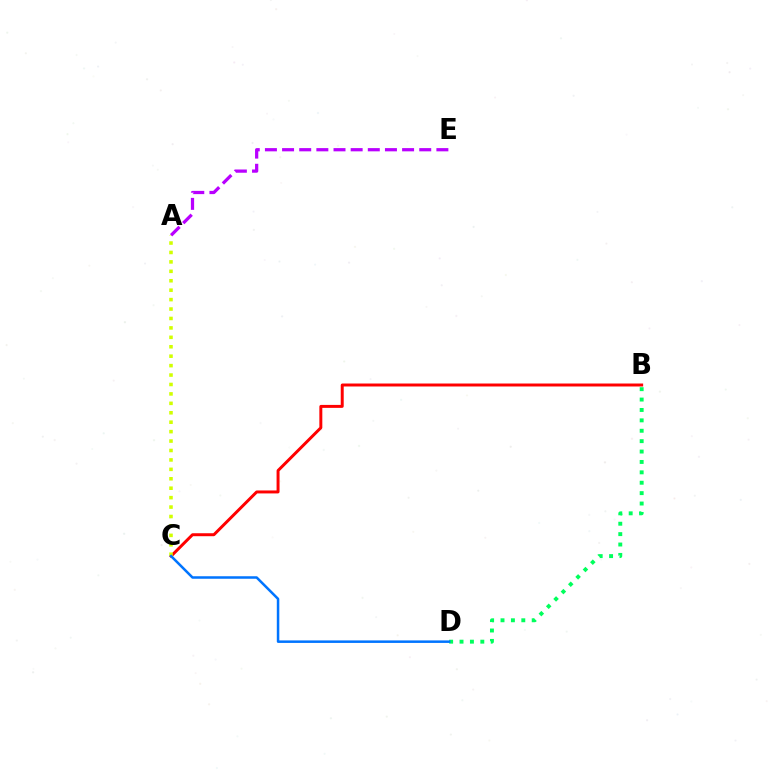{('B', 'C'): [{'color': '#ff0000', 'line_style': 'solid', 'thickness': 2.14}], ('A', 'C'): [{'color': '#d1ff00', 'line_style': 'dotted', 'thickness': 2.56}], ('A', 'E'): [{'color': '#b900ff', 'line_style': 'dashed', 'thickness': 2.33}], ('B', 'D'): [{'color': '#00ff5c', 'line_style': 'dotted', 'thickness': 2.82}], ('C', 'D'): [{'color': '#0074ff', 'line_style': 'solid', 'thickness': 1.81}]}